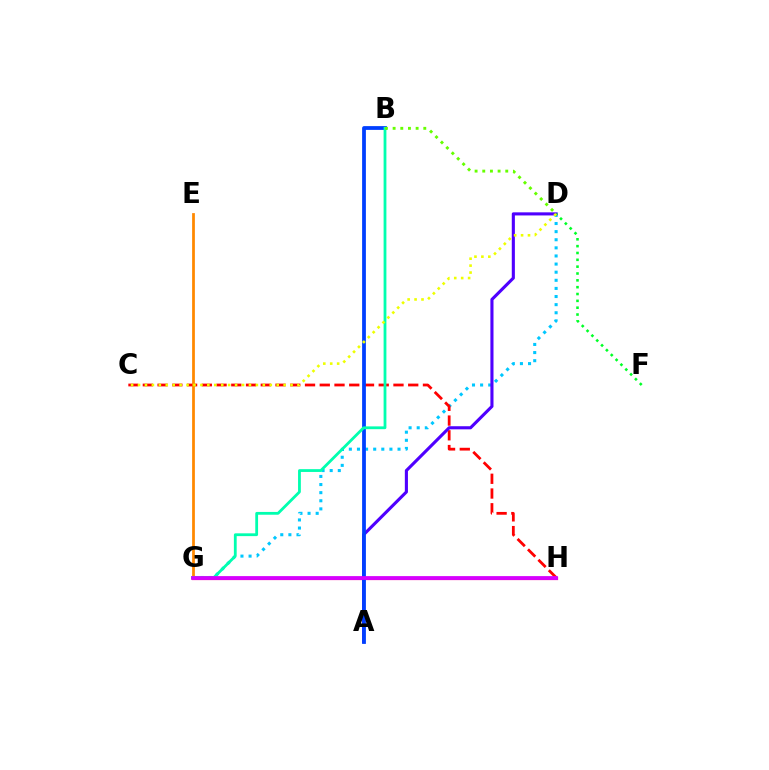{('D', 'G'): [{'color': '#00c7ff', 'line_style': 'dotted', 'thickness': 2.2}], ('G', 'H'): [{'color': '#ff00a0', 'line_style': 'solid', 'thickness': 2.33}, {'color': '#d600ff', 'line_style': 'solid', 'thickness': 2.7}], ('C', 'H'): [{'color': '#ff0000', 'line_style': 'dashed', 'thickness': 2.0}], ('E', 'G'): [{'color': '#ff8800', 'line_style': 'solid', 'thickness': 1.98}], ('A', 'D'): [{'color': '#4f00ff', 'line_style': 'solid', 'thickness': 2.23}], ('A', 'B'): [{'color': '#003fff', 'line_style': 'solid', 'thickness': 2.71}], ('D', 'F'): [{'color': '#00ff27', 'line_style': 'dotted', 'thickness': 1.86}], ('B', 'G'): [{'color': '#00ffaf', 'line_style': 'solid', 'thickness': 2.01}], ('C', 'D'): [{'color': '#eeff00', 'line_style': 'dotted', 'thickness': 1.88}], ('B', 'D'): [{'color': '#66ff00', 'line_style': 'dotted', 'thickness': 2.08}]}